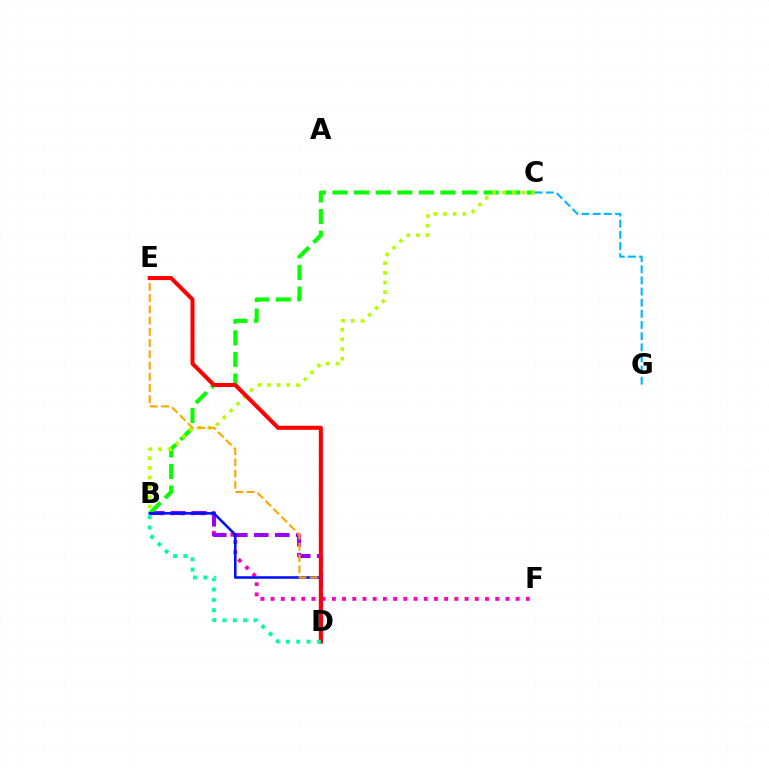{('B', 'F'): [{'color': '#ff00bd', 'line_style': 'dotted', 'thickness': 2.77}], ('B', 'D'): [{'color': '#9b00ff', 'line_style': 'dashed', 'thickness': 2.85}, {'color': '#0010ff', 'line_style': 'solid', 'thickness': 1.83}, {'color': '#00ff9d', 'line_style': 'dotted', 'thickness': 2.81}], ('B', 'C'): [{'color': '#08ff00', 'line_style': 'dashed', 'thickness': 2.93}, {'color': '#b3ff00', 'line_style': 'dotted', 'thickness': 2.63}], ('D', 'E'): [{'color': '#ffa500', 'line_style': 'dashed', 'thickness': 1.53}, {'color': '#ff0000', 'line_style': 'solid', 'thickness': 2.91}], ('C', 'G'): [{'color': '#00b5ff', 'line_style': 'dashed', 'thickness': 1.51}]}